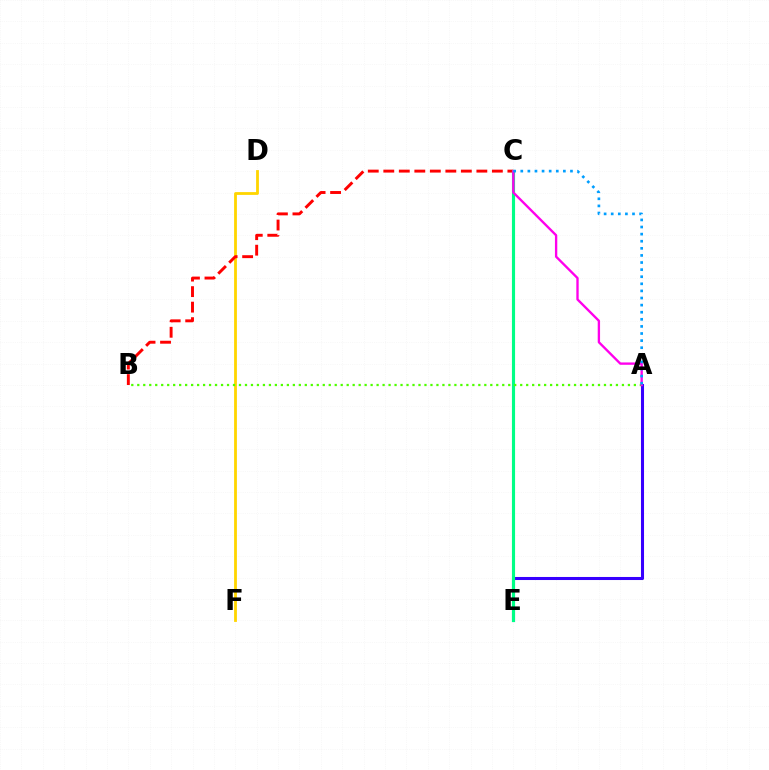{('D', 'F'): [{'color': '#ffd500', 'line_style': 'solid', 'thickness': 2.02}], ('A', 'E'): [{'color': '#3700ff', 'line_style': 'solid', 'thickness': 2.2}], ('B', 'C'): [{'color': '#ff0000', 'line_style': 'dashed', 'thickness': 2.11}], ('C', 'E'): [{'color': '#00ff86', 'line_style': 'solid', 'thickness': 2.26}], ('A', 'B'): [{'color': '#4fff00', 'line_style': 'dotted', 'thickness': 1.63}], ('A', 'C'): [{'color': '#ff00ed', 'line_style': 'solid', 'thickness': 1.69}, {'color': '#009eff', 'line_style': 'dotted', 'thickness': 1.93}]}